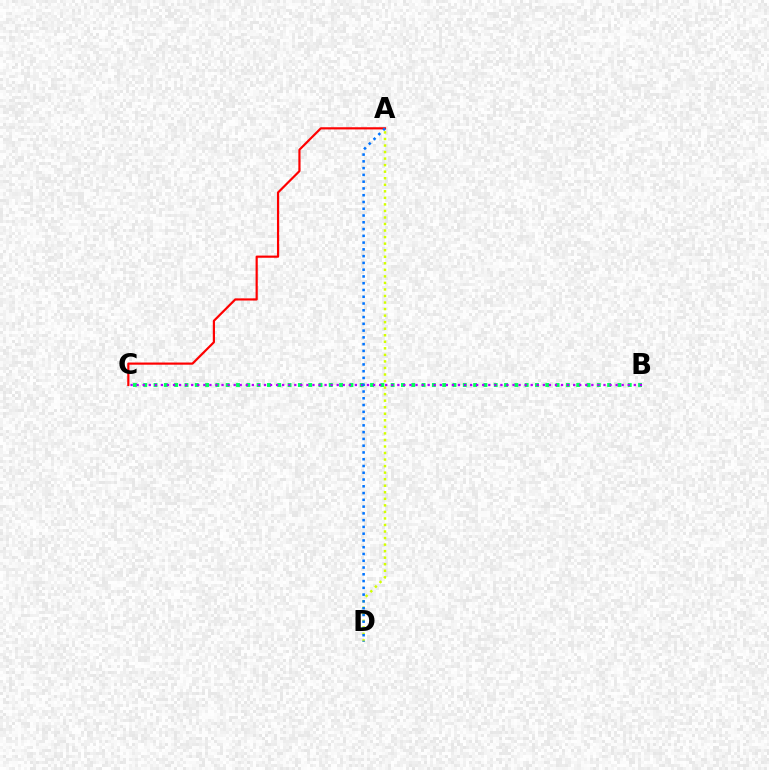{('A', 'C'): [{'color': '#ff0000', 'line_style': 'solid', 'thickness': 1.57}], ('B', 'C'): [{'color': '#00ff5c', 'line_style': 'dotted', 'thickness': 2.8}, {'color': '#b900ff', 'line_style': 'dotted', 'thickness': 1.65}], ('A', 'D'): [{'color': '#d1ff00', 'line_style': 'dotted', 'thickness': 1.78}, {'color': '#0074ff', 'line_style': 'dotted', 'thickness': 1.84}]}